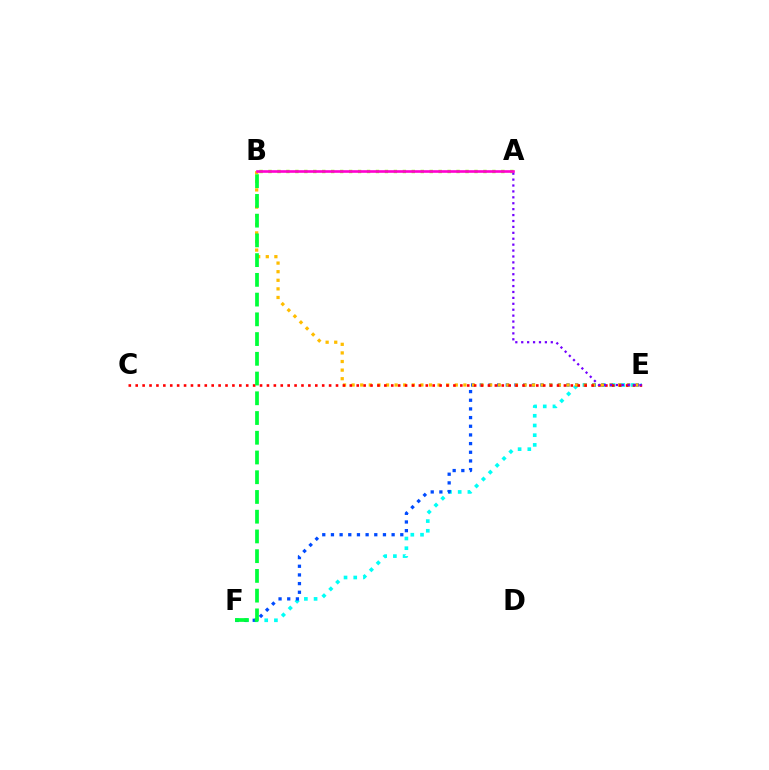{('E', 'F'): [{'color': '#00fff6', 'line_style': 'dotted', 'thickness': 2.64}, {'color': '#004bff', 'line_style': 'dotted', 'thickness': 2.36}], ('A', 'B'): [{'color': '#84ff00', 'line_style': 'dotted', 'thickness': 2.43}, {'color': '#ff00cf', 'line_style': 'solid', 'thickness': 1.9}], ('B', 'E'): [{'color': '#ffbd00', 'line_style': 'dotted', 'thickness': 2.34}], ('C', 'E'): [{'color': '#ff0000', 'line_style': 'dotted', 'thickness': 1.88}], ('A', 'E'): [{'color': '#7200ff', 'line_style': 'dotted', 'thickness': 1.61}], ('B', 'F'): [{'color': '#00ff39', 'line_style': 'dashed', 'thickness': 2.68}]}